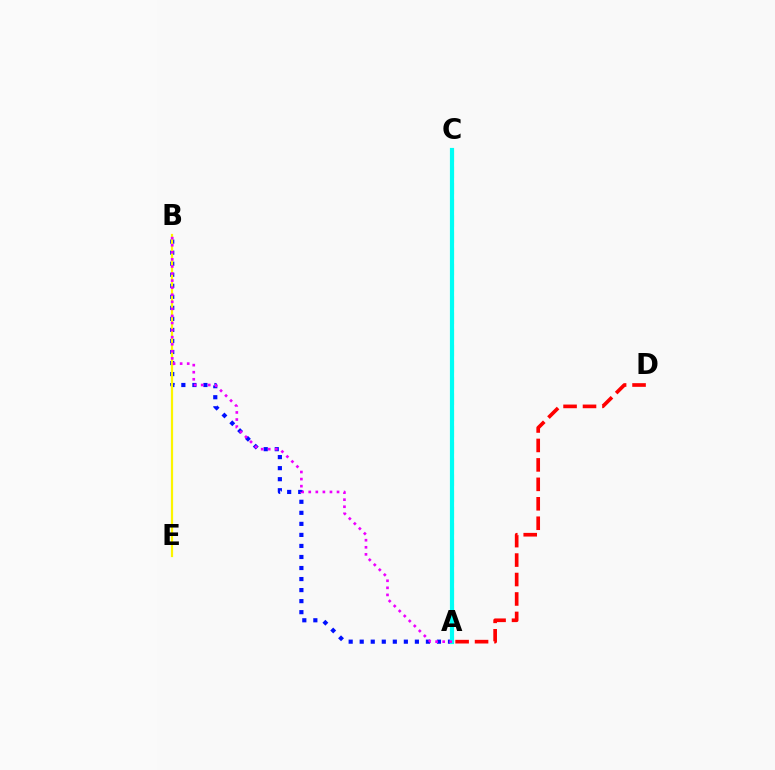{('A', 'B'): [{'color': '#0010ff', 'line_style': 'dotted', 'thickness': 3.0}, {'color': '#ee00ff', 'line_style': 'dotted', 'thickness': 1.92}], ('A', 'D'): [{'color': '#ff0000', 'line_style': 'dashed', 'thickness': 2.64}], ('B', 'E'): [{'color': '#fcf500', 'line_style': 'solid', 'thickness': 1.6}], ('A', 'C'): [{'color': '#08ff00', 'line_style': 'dashed', 'thickness': 2.2}, {'color': '#00fff6', 'line_style': 'solid', 'thickness': 3.0}]}